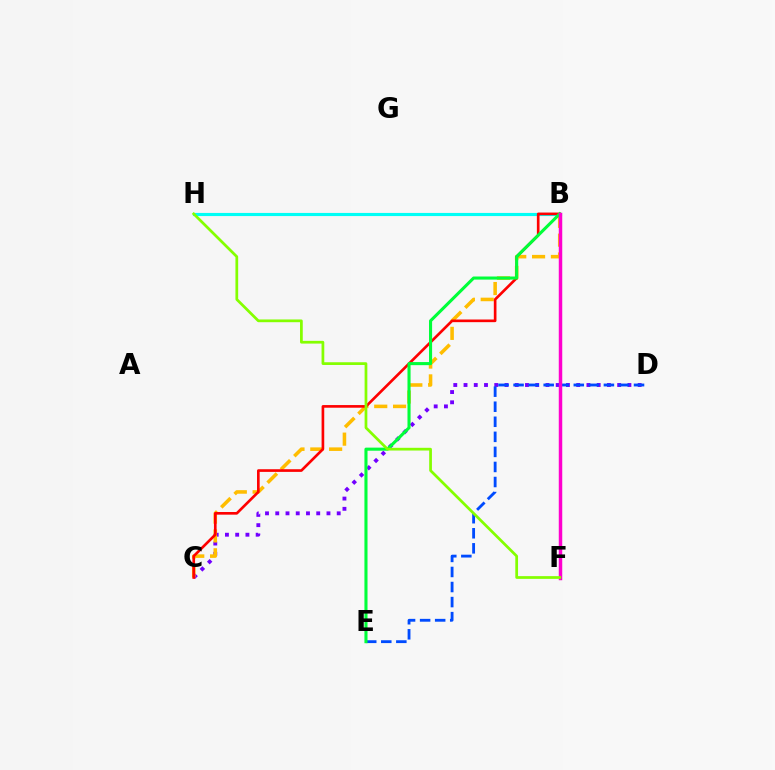{('C', 'D'): [{'color': '#7200ff', 'line_style': 'dotted', 'thickness': 2.78}], ('B', 'H'): [{'color': '#00fff6', 'line_style': 'solid', 'thickness': 2.26}], ('B', 'C'): [{'color': '#ffbd00', 'line_style': 'dashed', 'thickness': 2.56}, {'color': '#ff0000', 'line_style': 'solid', 'thickness': 1.91}], ('D', 'E'): [{'color': '#004bff', 'line_style': 'dashed', 'thickness': 2.05}], ('B', 'E'): [{'color': '#00ff39', 'line_style': 'solid', 'thickness': 2.22}], ('B', 'F'): [{'color': '#ff00cf', 'line_style': 'solid', 'thickness': 2.49}], ('F', 'H'): [{'color': '#84ff00', 'line_style': 'solid', 'thickness': 1.97}]}